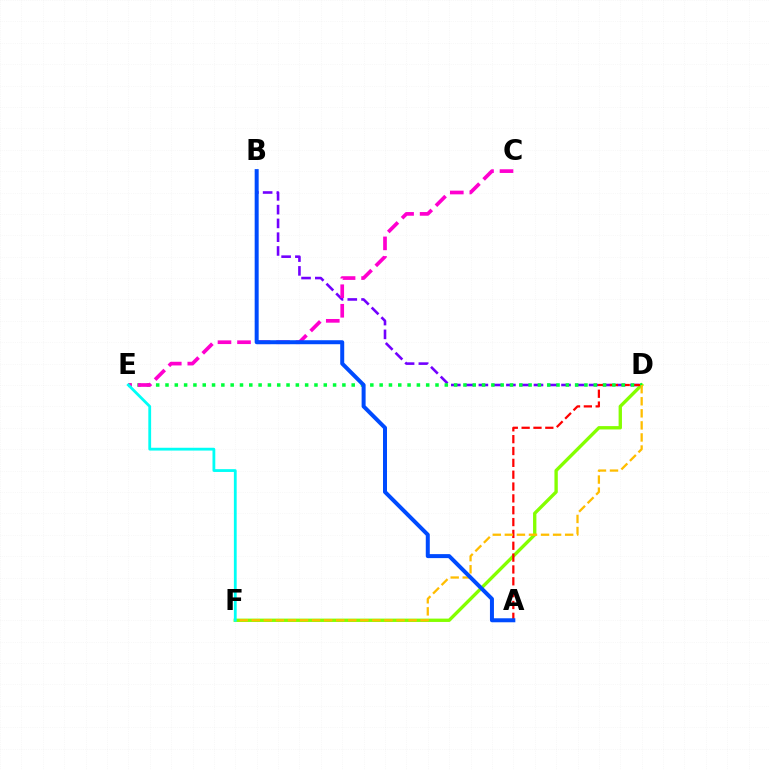{('B', 'D'): [{'color': '#7200ff', 'line_style': 'dashed', 'thickness': 1.87}], ('D', 'F'): [{'color': '#84ff00', 'line_style': 'solid', 'thickness': 2.41}, {'color': '#ffbd00', 'line_style': 'dashed', 'thickness': 1.64}], ('A', 'D'): [{'color': '#ff0000', 'line_style': 'dashed', 'thickness': 1.61}], ('D', 'E'): [{'color': '#00ff39', 'line_style': 'dotted', 'thickness': 2.53}], ('C', 'E'): [{'color': '#ff00cf', 'line_style': 'dashed', 'thickness': 2.65}], ('A', 'B'): [{'color': '#004bff', 'line_style': 'solid', 'thickness': 2.88}], ('E', 'F'): [{'color': '#00fff6', 'line_style': 'solid', 'thickness': 2.02}]}